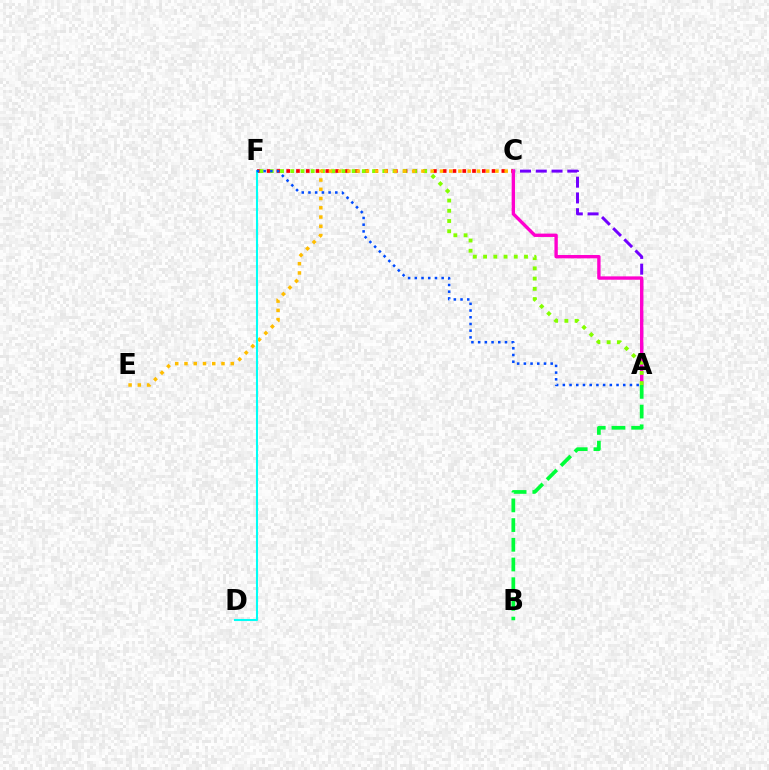{('A', 'C'): [{'color': '#7200ff', 'line_style': 'dashed', 'thickness': 2.14}, {'color': '#ff00cf', 'line_style': 'solid', 'thickness': 2.41}], ('C', 'F'): [{'color': '#ff0000', 'line_style': 'dotted', 'thickness': 2.66}], ('A', 'F'): [{'color': '#84ff00', 'line_style': 'dotted', 'thickness': 2.78}, {'color': '#004bff', 'line_style': 'dotted', 'thickness': 1.82}], ('C', 'E'): [{'color': '#ffbd00', 'line_style': 'dotted', 'thickness': 2.51}], ('D', 'F'): [{'color': '#00fff6', 'line_style': 'solid', 'thickness': 1.5}], ('A', 'B'): [{'color': '#00ff39', 'line_style': 'dashed', 'thickness': 2.68}]}